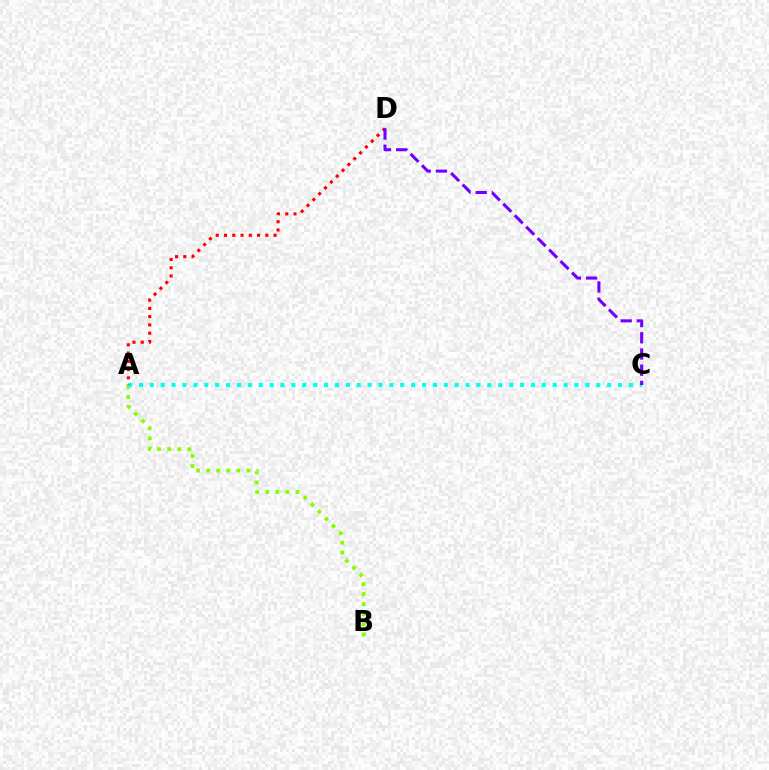{('A', 'B'): [{'color': '#84ff00', 'line_style': 'dotted', 'thickness': 2.73}], ('A', 'C'): [{'color': '#00fff6', 'line_style': 'dotted', 'thickness': 2.96}], ('A', 'D'): [{'color': '#ff0000', 'line_style': 'dotted', 'thickness': 2.24}], ('C', 'D'): [{'color': '#7200ff', 'line_style': 'dashed', 'thickness': 2.2}]}